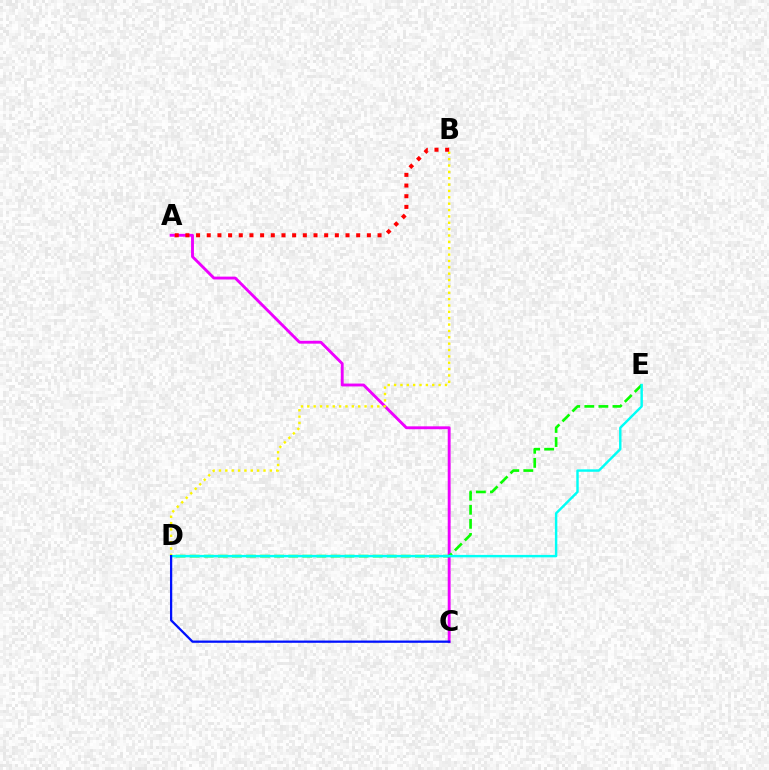{('A', 'C'): [{'color': '#ee00ff', 'line_style': 'solid', 'thickness': 2.07}], ('D', 'E'): [{'color': '#08ff00', 'line_style': 'dashed', 'thickness': 1.91}, {'color': '#00fff6', 'line_style': 'solid', 'thickness': 1.75}], ('B', 'D'): [{'color': '#fcf500', 'line_style': 'dotted', 'thickness': 1.73}], ('A', 'B'): [{'color': '#ff0000', 'line_style': 'dotted', 'thickness': 2.9}], ('C', 'D'): [{'color': '#0010ff', 'line_style': 'solid', 'thickness': 1.63}]}